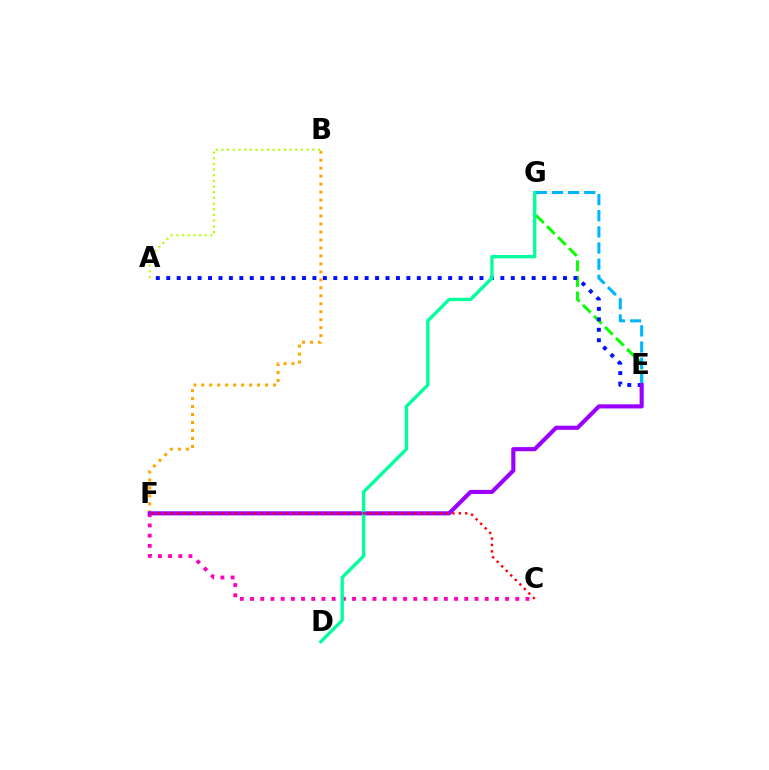{('B', 'F'): [{'color': '#ffa500', 'line_style': 'dotted', 'thickness': 2.17}], ('C', 'F'): [{'color': '#ff00bd', 'line_style': 'dotted', 'thickness': 2.77}, {'color': '#ff0000', 'line_style': 'dotted', 'thickness': 1.74}], ('E', 'G'): [{'color': '#08ff00', 'line_style': 'dashed', 'thickness': 2.12}, {'color': '#00b5ff', 'line_style': 'dashed', 'thickness': 2.19}], ('A', 'E'): [{'color': '#0010ff', 'line_style': 'dotted', 'thickness': 2.84}], ('A', 'B'): [{'color': '#b3ff00', 'line_style': 'dotted', 'thickness': 1.54}], ('E', 'F'): [{'color': '#9b00ff', 'line_style': 'solid', 'thickness': 2.97}], ('D', 'G'): [{'color': '#00ff9d', 'line_style': 'solid', 'thickness': 2.4}]}